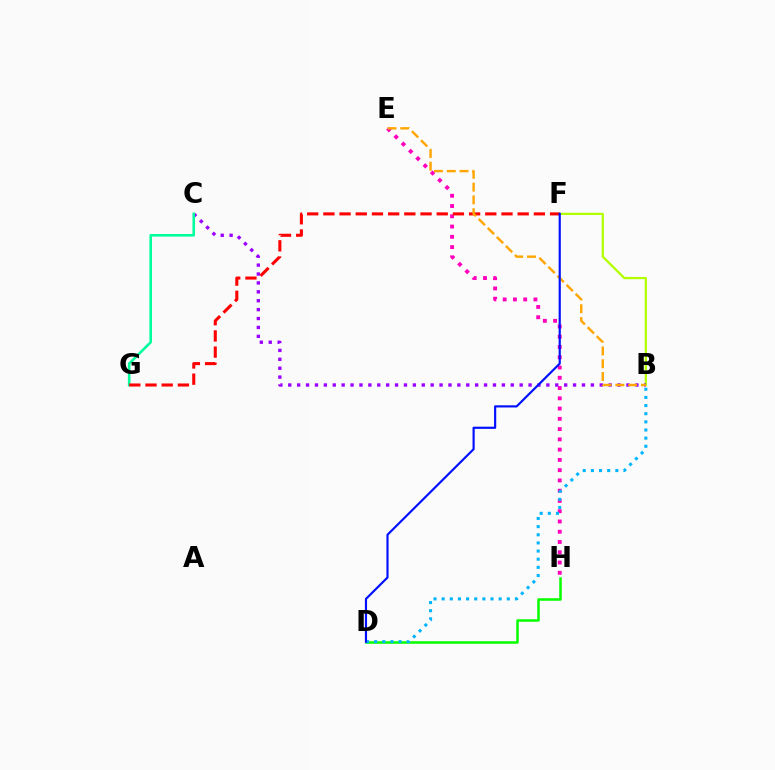{('E', 'H'): [{'color': '#ff00bd', 'line_style': 'dotted', 'thickness': 2.79}], ('B', 'F'): [{'color': '#b3ff00', 'line_style': 'solid', 'thickness': 1.63}], ('D', 'H'): [{'color': '#08ff00', 'line_style': 'solid', 'thickness': 1.82}], ('B', 'C'): [{'color': '#9b00ff', 'line_style': 'dotted', 'thickness': 2.42}], ('C', 'G'): [{'color': '#00ff9d', 'line_style': 'solid', 'thickness': 1.87}], ('F', 'G'): [{'color': '#ff0000', 'line_style': 'dashed', 'thickness': 2.2}], ('B', 'D'): [{'color': '#00b5ff', 'line_style': 'dotted', 'thickness': 2.21}], ('B', 'E'): [{'color': '#ffa500', 'line_style': 'dashed', 'thickness': 1.74}], ('D', 'F'): [{'color': '#0010ff', 'line_style': 'solid', 'thickness': 1.56}]}